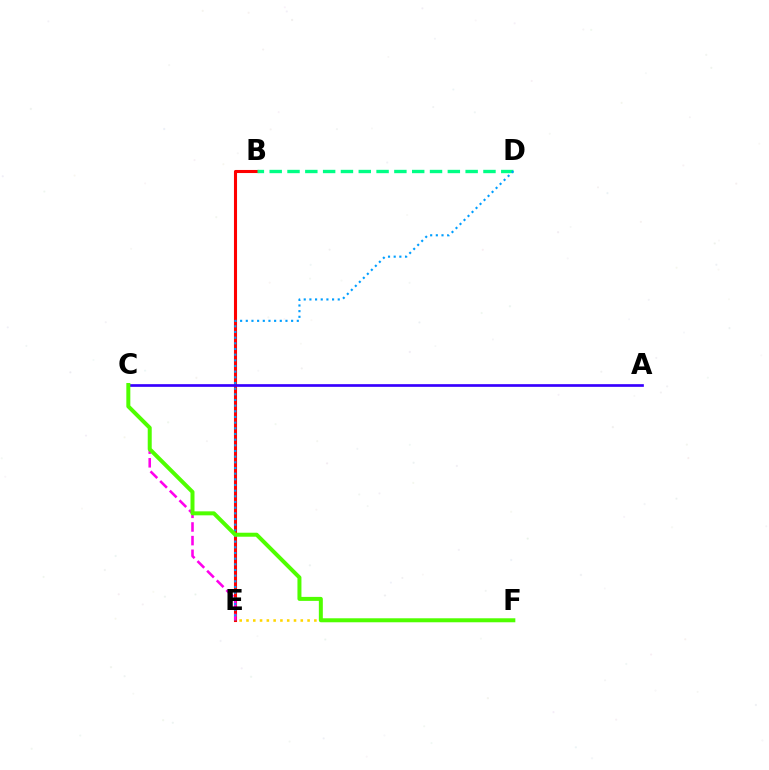{('B', 'E'): [{'color': '#ff0000', 'line_style': 'solid', 'thickness': 2.22}], ('B', 'D'): [{'color': '#00ff86', 'line_style': 'dashed', 'thickness': 2.42}], ('A', 'C'): [{'color': '#3700ff', 'line_style': 'solid', 'thickness': 1.94}], ('E', 'F'): [{'color': '#ffd500', 'line_style': 'dotted', 'thickness': 1.84}], ('C', 'E'): [{'color': '#ff00ed', 'line_style': 'dashed', 'thickness': 1.85}], ('D', 'E'): [{'color': '#009eff', 'line_style': 'dotted', 'thickness': 1.54}], ('C', 'F'): [{'color': '#4fff00', 'line_style': 'solid', 'thickness': 2.87}]}